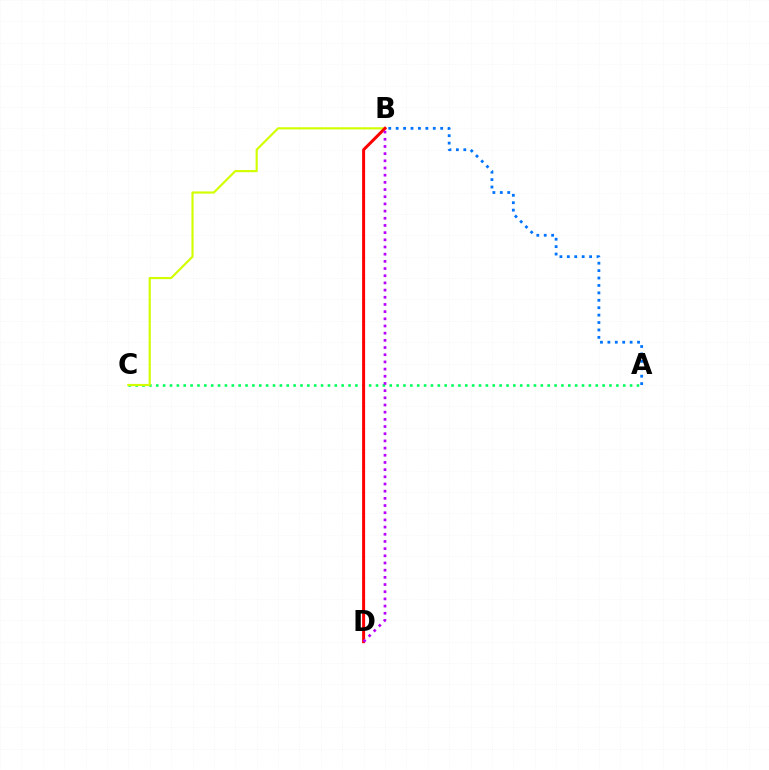{('A', 'C'): [{'color': '#00ff5c', 'line_style': 'dotted', 'thickness': 1.87}], ('B', 'C'): [{'color': '#d1ff00', 'line_style': 'solid', 'thickness': 1.56}], ('B', 'D'): [{'color': '#ff0000', 'line_style': 'solid', 'thickness': 2.16}, {'color': '#b900ff', 'line_style': 'dotted', 'thickness': 1.95}], ('A', 'B'): [{'color': '#0074ff', 'line_style': 'dotted', 'thickness': 2.02}]}